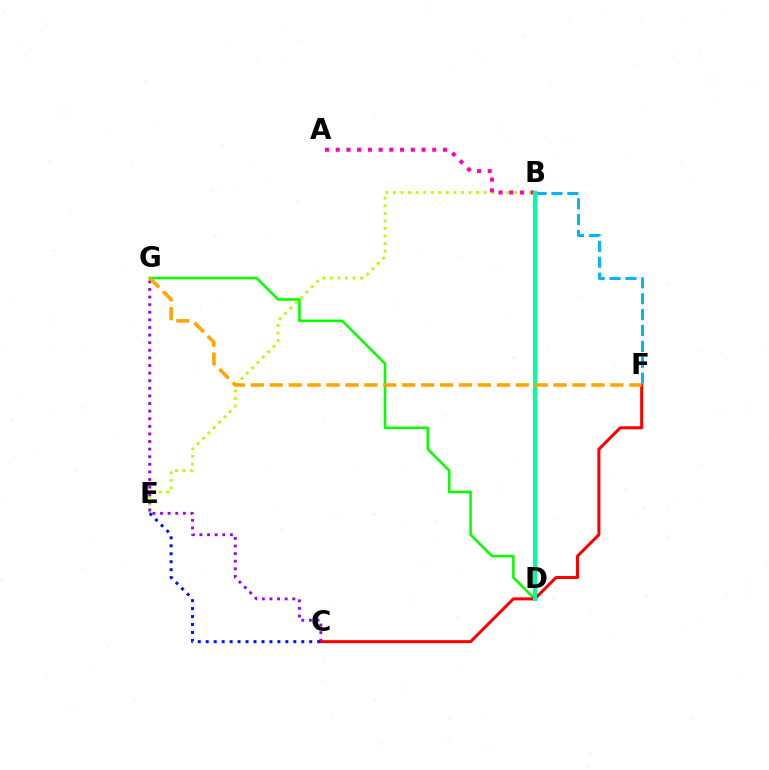{('B', 'E'): [{'color': '#b3ff00', 'line_style': 'dotted', 'thickness': 2.05}], ('A', 'B'): [{'color': '#ff00bd', 'line_style': 'dotted', 'thickness': 2.91}], ('D', 'G'): [{'color': '#08ff00', 'line_style': 'solid', 'thickness': 1.87}], ('C', 'G'): [{'color': '#9b00ff', 'line_style': 'dotted', 'thickness': 2.07}], ('C', 'F'): [{'color': '#ff0000', 'line_style': 'solid', 'thickness': 2.18}], ('C', 'E'): [{'color': '#0010ff', 'line_style': 'dotted', 'thickness': 2.16}], ('B', 'F'): [{'color': '#00b5ff', 'line_style': 'dashed', 'thickness': 2.16}], ('B', 'D'): [{'color': '#00ff9d', 'line_style': 'solid', 'thickness': 2.9}], ('F', 'G'): [{'color': '#ffa500', 'line_style': 'dashed', 'thickness': 2.57}]}